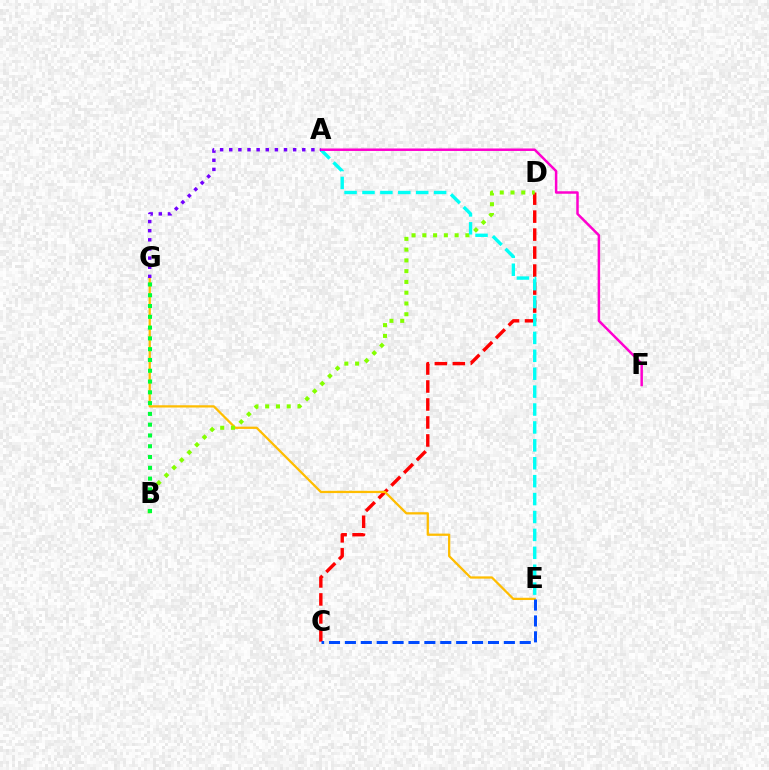{('C', 'D'): [{'color': '#ff0000', 'line_style': 'dashed', 'thickness': 2.44}], ('E', 'G'): [{'color': '#ffbd00', 'line_style': 'solid', 'thickness': 1.63}], ('C', 'E'): [{'color': '#004bff', 'line_style': 'dashed', 'thickness': 2.16}], ('B', 'D'): [{'color': '#84ff00', 'line_style': 'dotted', 'thickness': 2.93}], ('B', 'G'): [{'color': '#00ff39', 'line_style': 'dotted', 'thickness': 2.93}], ('A', 'E'): [{'color': '#00fff6', 'line_style': 'dashed', 'thickness': 2.43}], ('A', 'F'): [{'color': '#ff00cf', 'line_style': 'solid', 'thickness': 1.79}], ('A', 'G'): [{'color': '#7200ff', 'line_style': 'dotted', 'thickness': 2.48}]}